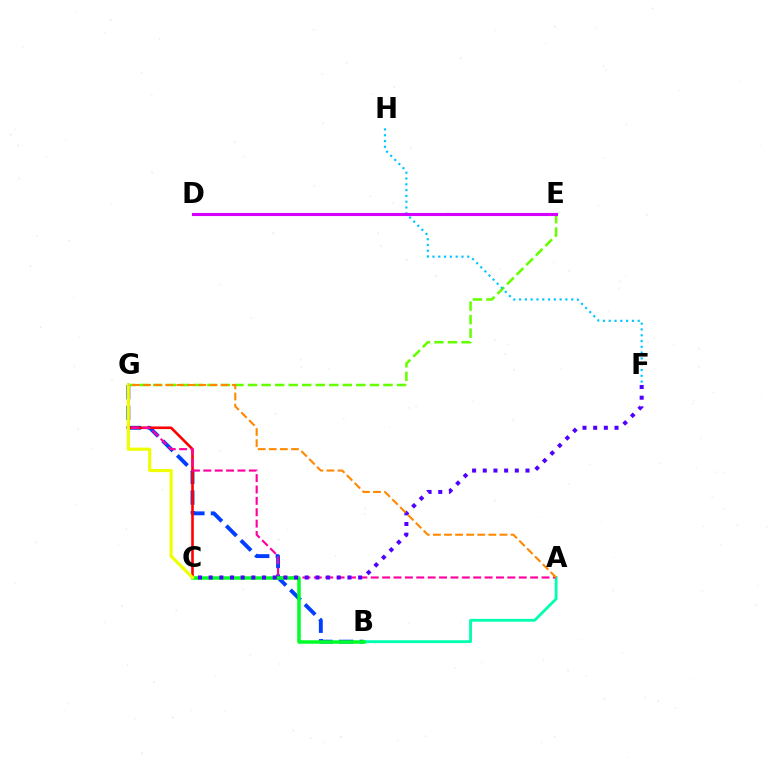{('E', 'G'): [{'color': '#66ff00', 'line_style': 'dashed', 'thickness': 1.84}], ('B', 'G'): [{'color': '#003fff', 'line_style': 'dashed', 'thickness': 2.8}], ('F', 'H'): [{'color': '#00c7ff', 'line_style': 'dotted', 'thickness': 1.57}], ('A', 'B'): [{'color': '#00ffaf', 'line_style': 'solid', 'thickness': 2.03}], ('C', 'G'): [{'color': '#ff0000', 'line_style': 'solid', 'thickness': 1.89}, {'color': '#eeff00', 'line_style': 'solid', 'thickness': 2.26}], ('D', 'E'): [{'color': '#d600ff', 'line_style': 'solid', 'thickness': 2.25}], ('A', 'G'): [{'color': '#ff00a0', 'line_style': 'dashed', 'thickness': 1.55}, {'color': '#ff8800', 'line_style': 'dashed', 'thickness': 1.51}], ('B', 'C'): [{'color': '#00ff27', 'line_style': 'solid', 'thickness': 2.52}], ('C', 'F'): [{'color': '#4f00ff', 'line_style': 'dotted', 'thickness': 2.9}]}